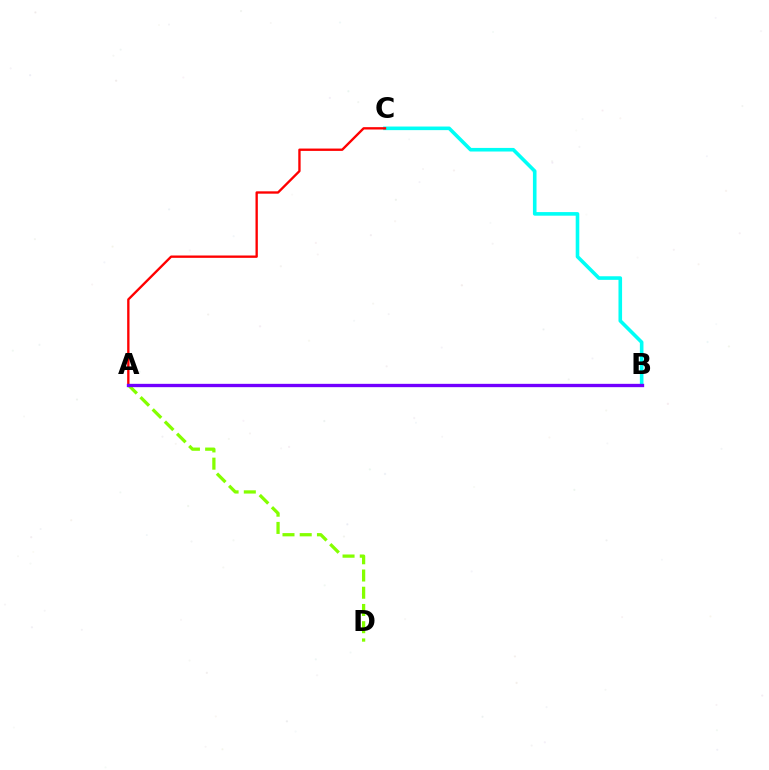{('B', 'C'): [{'color': '#00fff6', 'line_style': 'solid', 'thickness': 2.59}], ('A', 'C'): [{'color': '#ff0000', 'line_style': 'solid', 'thickness': 1.69}], ('A', 'D'): [{'color': '#84ff00', 'line_style': 'dashed', 'thickness': 2.34}], ('A', 'B'): [{'color': '#7200ff', 'line_style': 'solid', 'thickness': 2.4}]}